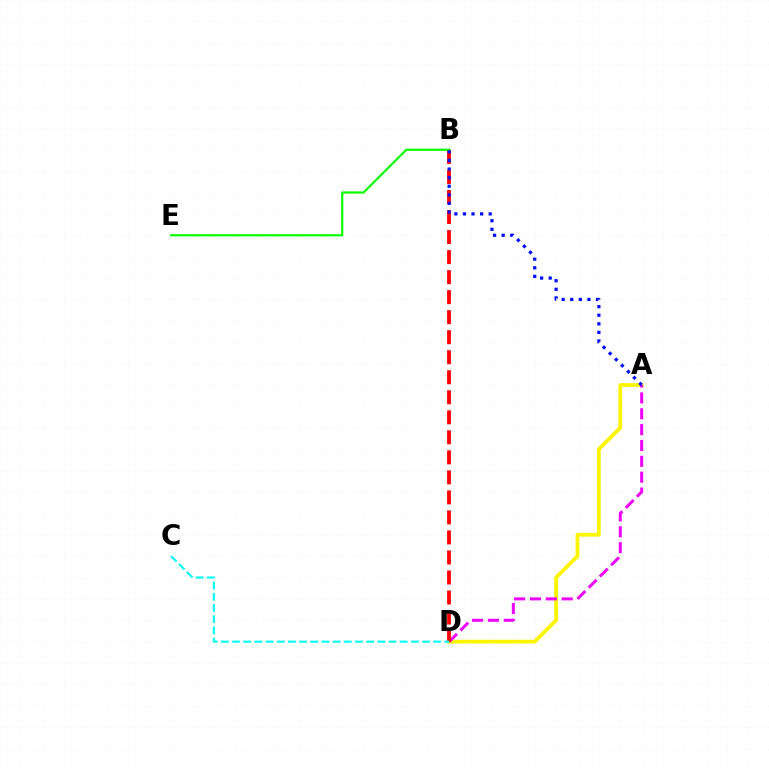{('A', 'D'): [{'color': '#fcf500', 'line_style': 'solid', 'thickness': 2.71}, {'color': '#ee00ff', 'line_style': 'dashed', 'thickness': 2.15}], ('B', 'D'): [{'color': '#ff0000', 'line_style': 'dashed', 'thickness': 2.72}], ('B', 'E'): [{'color': '#08ff00', 'line_style': 'solid', 'thickness': 1.59}], ('A', 'B'): [{'color': '#0010ff', 'line_style': 'dotted', 'thickness': 2.33}], ('C', 'D'): [{'color': '#00fff6', 'line_style': 'dashed', 'thickness': 1.52}]}